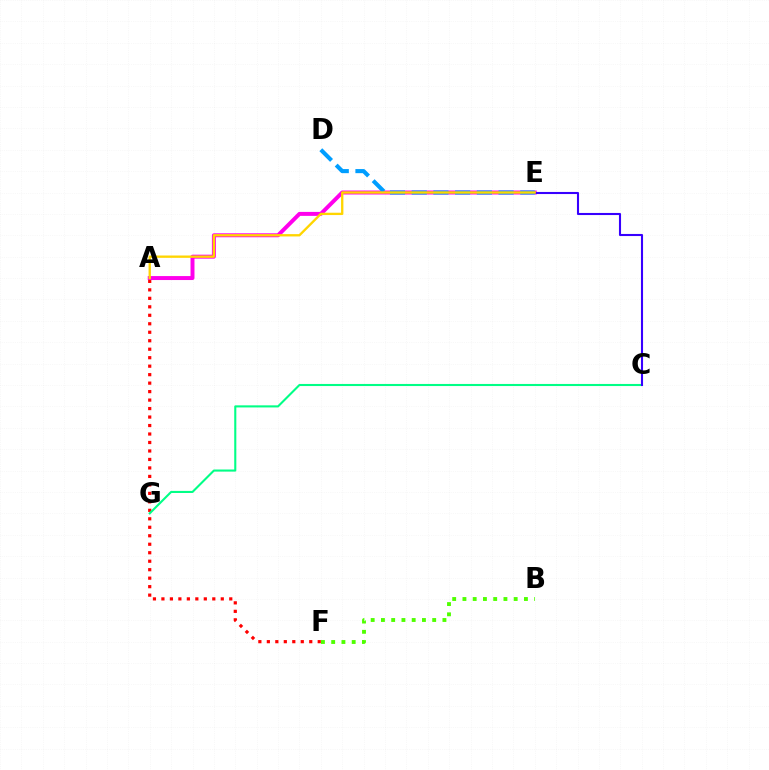{('A', 'F'): [{'color': '#ff0000', 'line_style': 'dotted', 'thickness': 2.3}], ('C', 'G'): [{'color': '#00ff86', 'line_style': 'solid', 'thickness': 1.51}], ('A', 'E'): [{'color': '#ff00ed', 'line_style': 'solid', 'thickness': 2.86}, {'color': '#ffd500', 'line_style': 'solid', 'thickness': 1.68}], ('B', 'F'): [{'color': '#4fff00', 'line_style': 'dotted', 'thickness': 2.78}], ('C', 'E'): [{'color': '#3700ff', 'line_style': 'solid', 'thickness': 1.51}], ('D', 'E'): [{'color': '#009eff', 'line_style': 'dashed', 'thickness': 2.95}]}